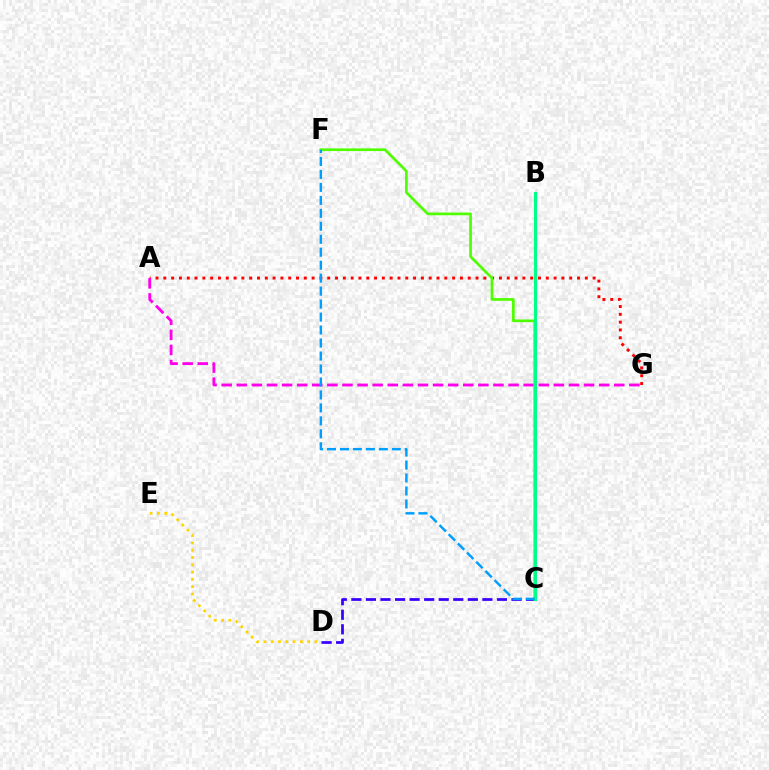{('C', 'D'): [{'color': '#3700ff', 'line_style': 'dashed', 'thickness': 1.98}], ('A', 'G'): [{'color': '#ff0000', 'line_style': 'dotted', 'thickness': 2.12}, {'color': '#ff00ed', 'line_style': 'dashed', 'thickness': 2.05}], ('D', 'E'): [{'color': '#ffd500', 'line_style': 'dotted', 'thickness': 1.98}], ('C', 'F'): [{'color': '#4fff00', 'line_style': 'solid', 'thickness': 1.94}, {'color': '#009eff', 'line_style': 'dashed', 'thickness': 1.76}], ('B', 'C'): [{'color': '#00ff86', 'line_style': 'solid', 'thickness': 2.24}]}